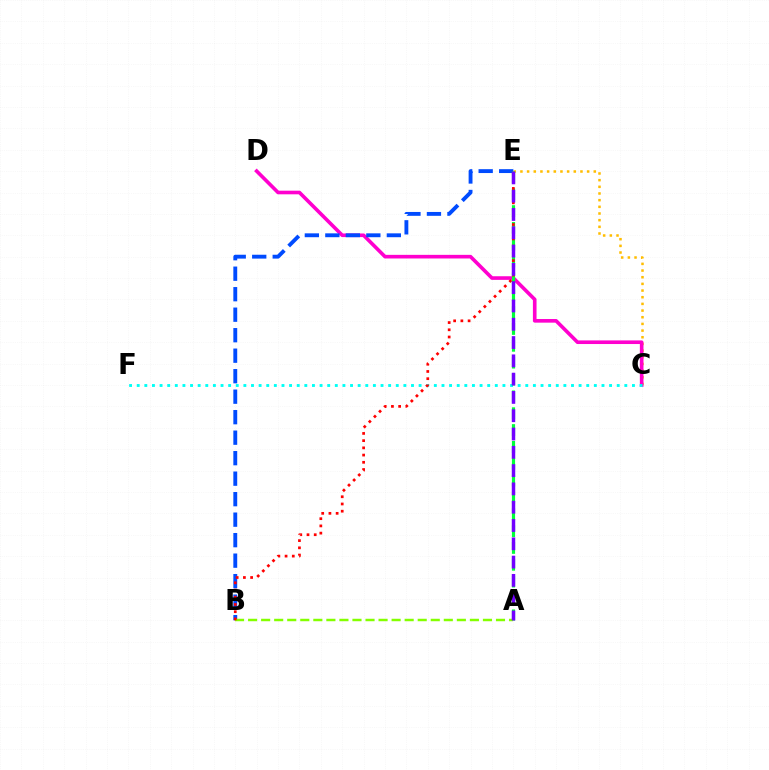{('C', 'E'): [{'color': '#ffbd00', 'line_style': 'dotted', 'thickness': 1.81}], ('C', 'D'): [{'color': '#ff00cf', 'line_style': 'solid', 'thickness': 2.61}], ('B', 'E'): [{'color': '#004bff', 'line_style': 'dashed', 'thickness': 2.78}, {'color': '#ff0000', 'line_style': 'dotted', 'thickness': 1.96}], ('C', 'F'): [{'color': '#00fff6', 'line_style': 'dotted', 'thickness': 2.07}], ('A', 'E'): [{'color': '#00ff39', 'line_style': 'dashed', 'thickness': 2.29}, {'color': '#7200ff', 'line_style': 'dashed', 'thickness': 2.49}], ('A', 'B'): [{'color': '#84ff00', 'line_style': 'dashed', 'thickness': 1.77}]}